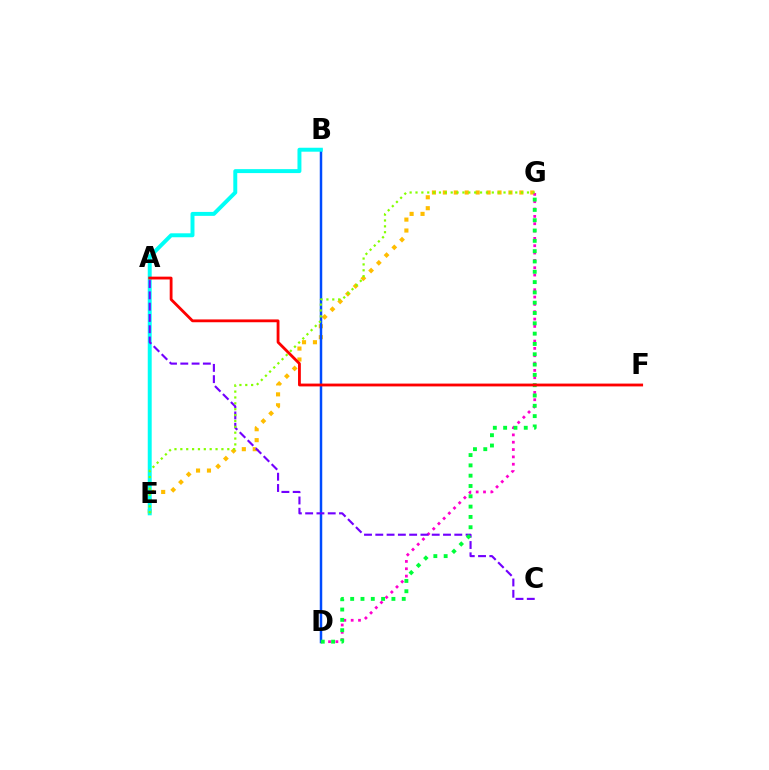{('E', 'G'): [{'color': '#ffbd00', 'line_style': 'dotted', 'thickness': 2.97}, {'color': '#84ff00', 'line_style': 'dotted', 'thickness': 1.59}], ('B', 'D'): [{'color': '#004bff', 'line_style': 'solid', 'thickness': 1.79}], ('D', 'G'): [{'color': '#ff00cf', 'line_style': 'dotted', 'thickness': 1.99}, {'color': '#00ff39', 'line_style': 'dotted', 'thickness': 2.8}], ('B', 'E'): [{'color': '#00fff6', 'line_style': 'solid', 'thickness': 2.84}], ('A', 'C'): [{'color': '#7200ff', 'line_style': 'dashed', 'thickness': 1.53}], ('A', 'F'): [{'color': '#ff0000', 'line_style': 'solid', 'thickness': 2.03}]}